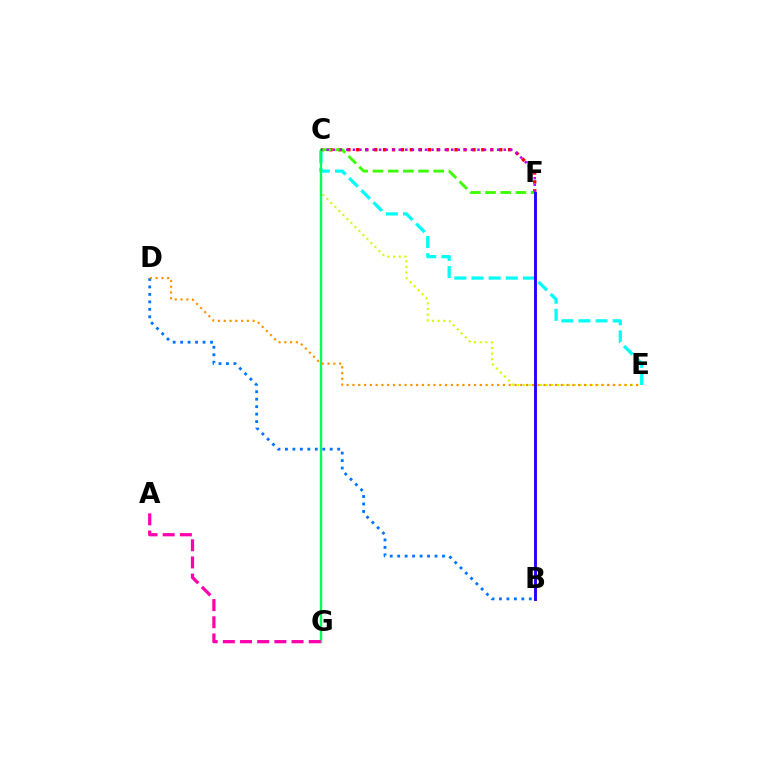{('C', 'E'): [{'color': '#d1ff00', 'line_style': 'dotted', 'thickness': 1.54}, {'color': '#00fff6', 'line_style': 'dashed', 'thickness': 2.33}], ('C', 'F'): [{'color': '#ff0000', 'line_style': 'dotted', 'thickness': 2.43}, {'color': '#3dff00', 'line_style': 'dashed', 'thickness': 2.06}, {'color': '#b900ff', 'line_style': 'dotted', 'thickness': 1.78}], ('C', 'G'): [{'color': '#00ff5c', 'line_style': 'solid', 'thickness': 1.7}], ('B', 'D'): [{'color': '#0074ff', 'line_style': 'dotted', 'thickness': 2.03}], ('D', 'E'): [{'color': '#ff9400', 'line_style': 'dotted', 'thickness': 1.57}], ('A', 'G'): [{'color': '#ff00ac', 'line_style': 'dashed', 'thickness': 2.33}], ('B', 'F'): [{'color': '#2500ff', 'line_style': 'solid', 'thickness': 2.08}]}